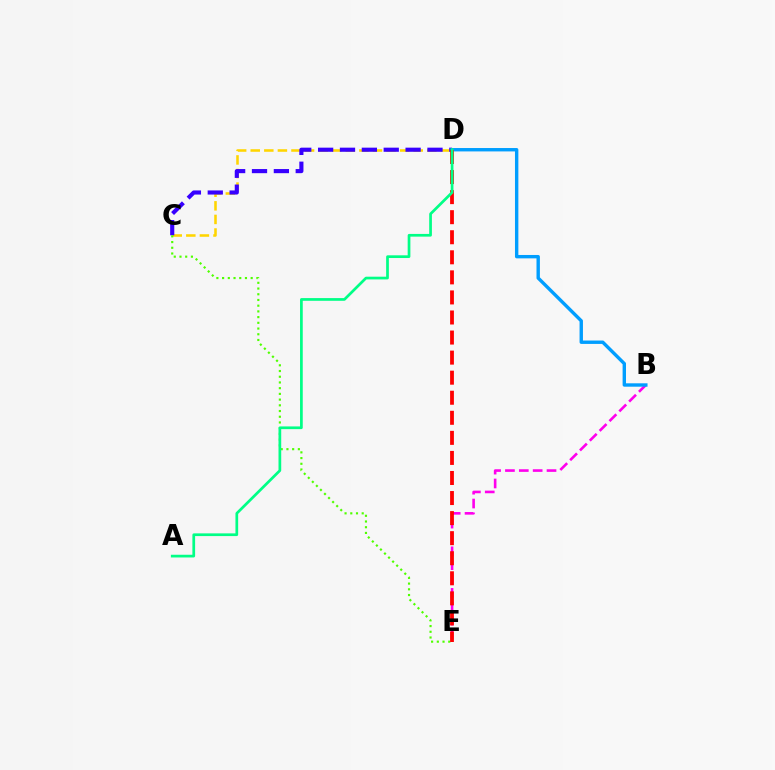{('B', 'E'): [{'color': '#ff00ed', 'line_style': 'dashed', 'thickness': 1.88}], ('C', 'D'): [{'color': '#ffd500', 'line_style': 'dashed', 'thickness': 1.85}, {'color': '#3700ff', 'line_style': 'dashed', 'thickness': 2.97}], ('C', 'E'): [{'color': '#4fff00', 'line_style': 'dotted', 'thickness': 1.55}], ('B', 'D'): [{'color': '#009eff', 'line_style': 'solid', 'thickness': 2.44}], ('D', 'E'): [{'color': '#ff0000', 'line_style': 'dashed', 'thickness': 2.73}], ('A', 'D'): [{'color': '#00ff86', 'line_style': 'solid', 'thickness': 1.95}]}